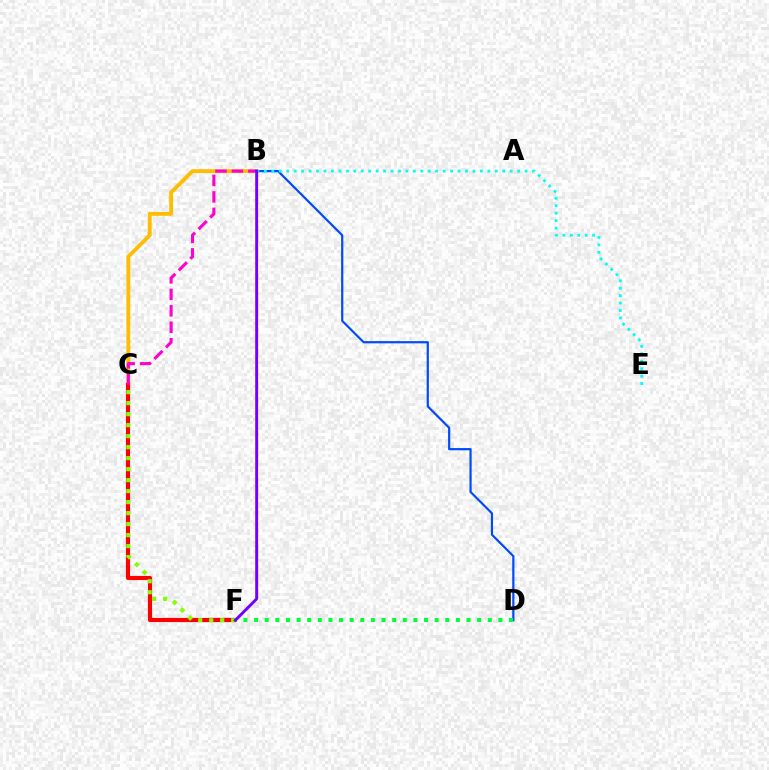{('B', 'C'): [{'color': '#ffbd00', 'line_style': 'solid', 'thickness': 2.76}, {'color': '#ff00cf', 'line_style': 'dashed', 'thickness': 2.23}], ('B', 'D'): [{'color': '#004bff', 'line_style': 'solid', 'thickness': 1.59}], ('C', 'F'): [{'color': '#ff0000', 'line_style': 'solid', 'thickness': 2.98}, {'color': '#84ff00', 'line_style': 'dotted', 'thickness': 2.99}], ('D', 'F'): [{'color': '#00ff39', 'line_style': 'dotted', 'thickness': 2.89}], ('B', 'E'): [{'color': '#00fff6', 'line_style': 'dotted', 'thickness': 2.02}], ('B', 'F'): [{'color': '#7200ff', 'line_style': 'solid', 'thickness': 2.1}]}